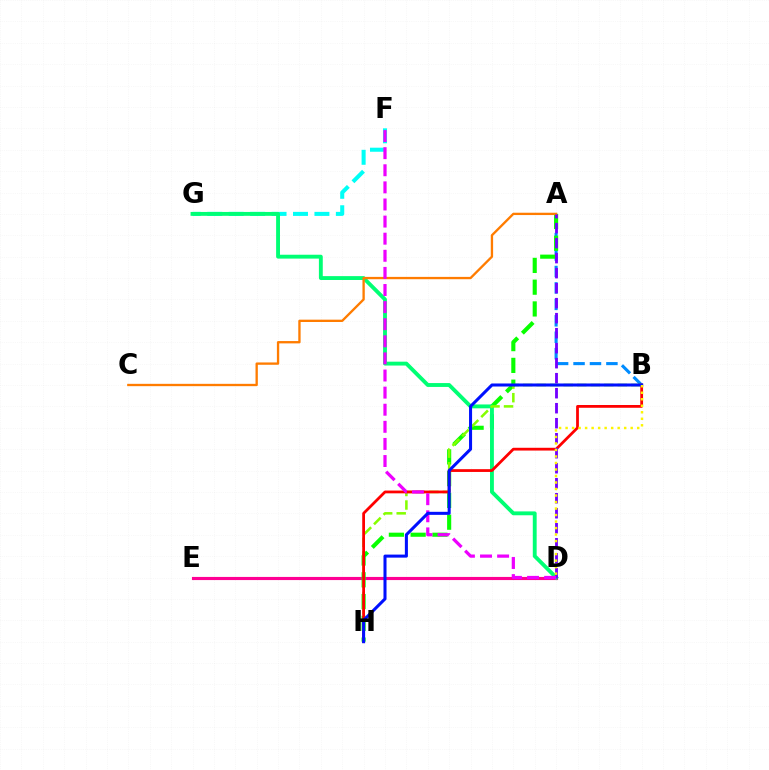{('D', 'E'): [{'color': '#ff0094', 'line_style': 'solid', 'thickness': 2.26}], ('A', 'B'): [{'color': '#008cff', 'line_style': 'dashed', 'thickness': 2.23}], ('F', 'G'): [{'color': '#00fff6', 'line_style': 'dashed', 'thickness': 2.91}], ('A', 'H'): [{'color': '#08ff00', 'line_style': 'dashed', 'thickness': 2.96}], ('D', 'G'): [{'color': '#00ff74', 'line_style': 'solid', 'thickness': 2.78}], ('B', 'H'): [{'color': '#84ff00', 'line_style': 'dashed', 'thickness': 1.84}, {'color': '#ff0000', 'line_style': 'solid', 'thickness': 2.0}, {'color': '#0010ff', 'line_style': 'solid', 'thickness': 2.19}], ('A', 'C'): [{'color': '#ff7c00', 'line_style': 'solid', 'thickness': 1.68}], ('A', 'D'): [{'color': '#7200ff', 'line_style': 'dashed', 'thickness': 2.04}], ('D', 'F'): [{'color': '#ee00ff', 'line_style': 'dashed', 'thickness': 2.32}], ('B', 'D'): [{'color': '#fcf500', 'line_style': 'dotted', 'thickness': 1.77}]}